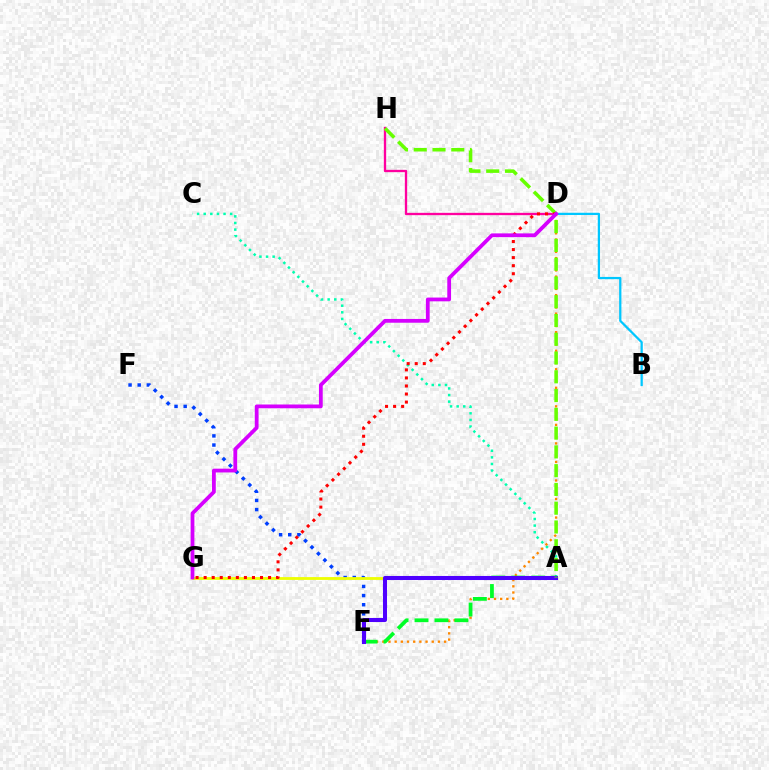{('E', 'F'): [{'color': '#003fff', 'line_style': 'dotted', 'thickness': 2.48}], ('A', 'C'): [{'color': '#00ffaf', 'line_style': 'dotted', 'thickness': 1.8}], ('D', 'H'): [{'color': '#ff00a0', 'line_style': 'solid', 'thickness': 1.67}], ('D', 'E'): [{'color': '#ff8800', 'line_style': 'dotted', 'thickness': 1.68}], ('A', 'G'): [{'color': '#eeff00', 'line_style': 'solid', 'thickness': 2.02}], ('A', 'E'): [{'color': '#00ff27', 'line_style': 'dashed', 'thickness': 2.71}, {'color': '#4f00ff', 'line_style': 'solid', 'thickness': 2.92}], ('A', 'H'): [{'color': '#66ff00', 'line_style': 'dashed', 'thickness': 2.55}], ('B', 'D'): [{'color': '#00c7ff', 'line_style': 'solid', 'thickness': 1.62}], ('D', 'G'): [{'color': '#ff0000', 'line_style': 'dotted', 'thickness': 2.19}, {'color': '#d600ff', 'line_style': 'solid', 'thickness': 2.72}]}